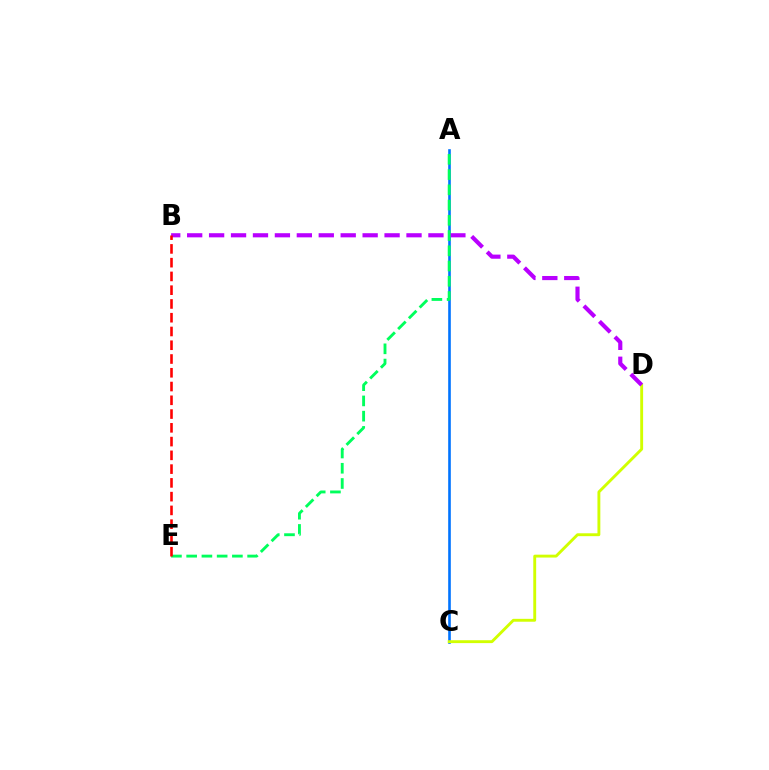{('A', 'C'): [{'color': '#0074ff', 'line_style': 'solid', 'thickness': 1.89}], ('C', 'D'): [{'color': '#d1ff00', 'line_style': 'solid', 'thickness': 2.07}], ('B', 'D'): [{'color': '#b900ff', 'line_style': 'dashed', 'thickness': 2.98}], ('A', 'E'): [{'color': '#00ff5c', 'line_style': 'dashed', 'thickness': 2.07}], ('B', 'E'): [{'color': '#ff0000', 'line_style': 'dashed', 'thickness': 1.87}]}